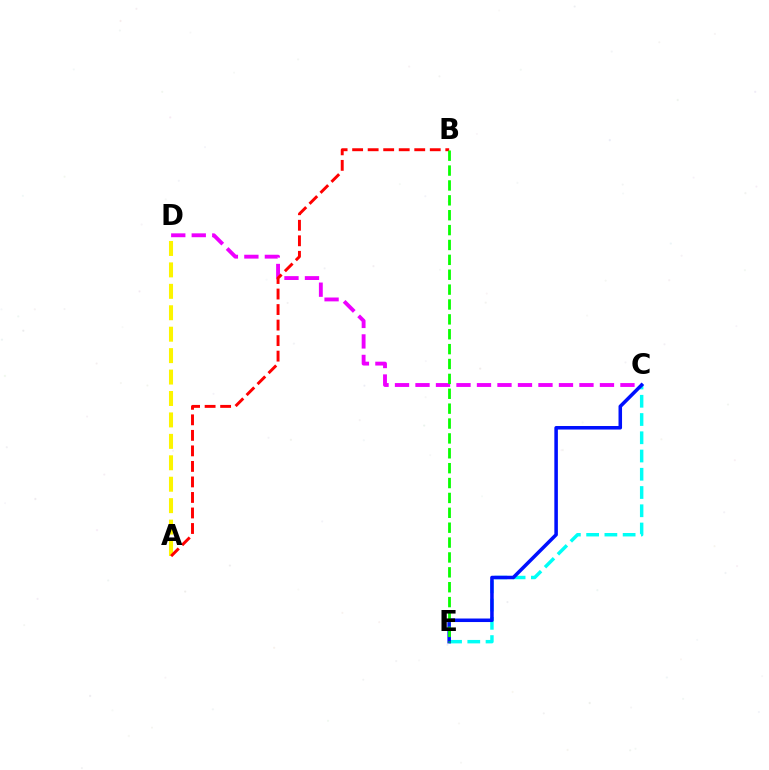{('A', 'D'): [{'color': '#fcf500', 'line_style': 'dashed', 'thickness': 2.91}], ('C', 'E'): [{'color': '#00fff6', 'line_style': 'dashed', 'thickness': 2.48}, {'color': '#0010ff', 'line_style': 'solid', 'thickness': 2.54}], ('C', 'D'): [{'color': '#ee00ff', 'line_style': 'dashed', 'thickness': 2.78}], ('A', 'B'): [{'color': '#ff0000', 'line_style': 'dashed', 'thickness': 2.11}], ('B', 'E'): [{'color': '#08ff00', 'line_style': 'dashed', 'thickness': 2.02}]}